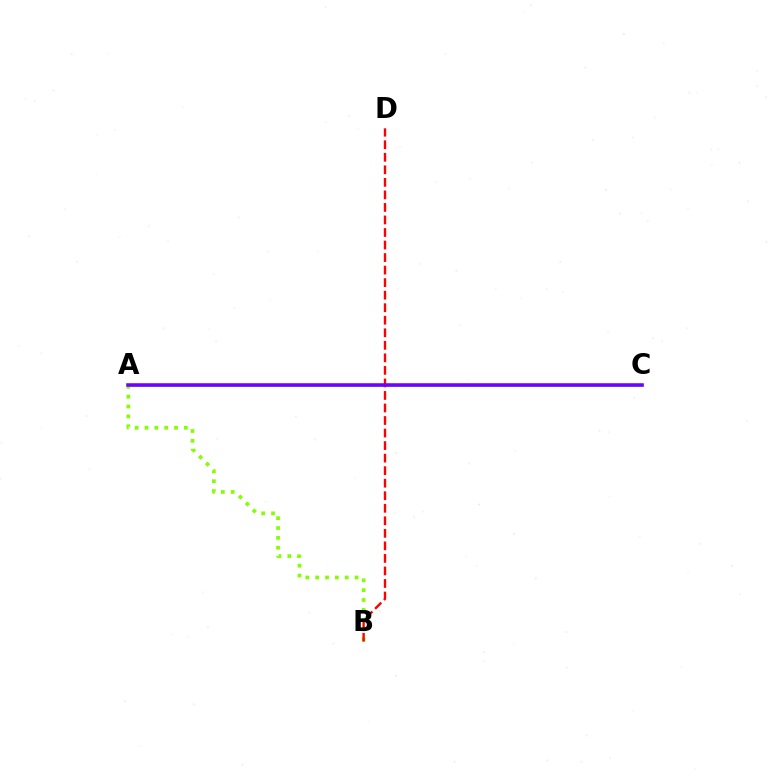{('A', 'C'): [{'color': '#00fff6', 'line_style': 'solid', 'thickness': 1.98}, {'color': '#7200ff', 'line_style': 'solid', 'thickness': 2.54}], ('A', 'B'): [{'color': '#84ff00', 'line_style': 'dotted', 'thickness': 2.67}], ('B', 'D'): [{'color': '#ff0000', 'line_style': 'dashed', 'thickness': 1.7}]}